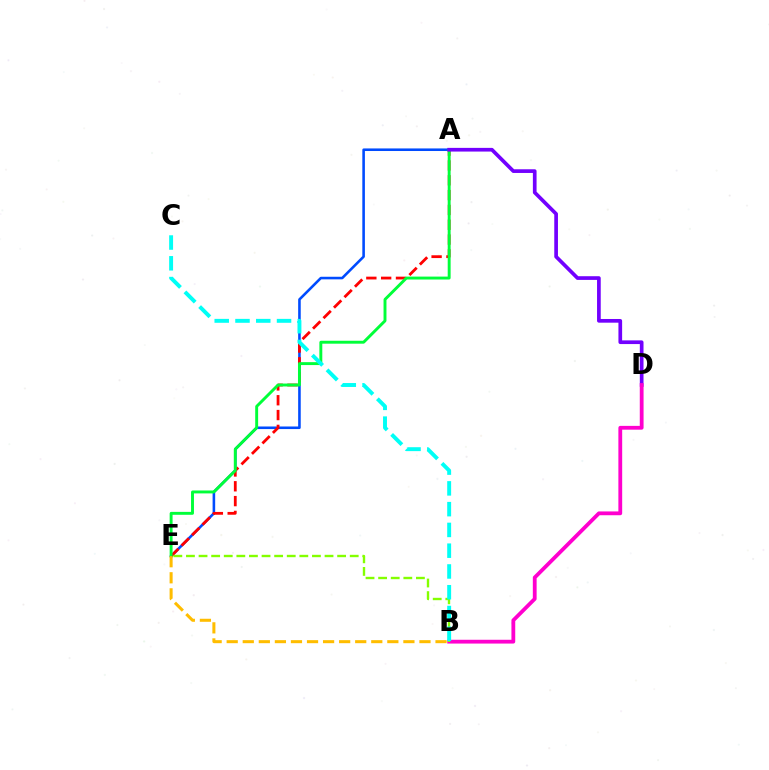{('A', 'E'): [{'color': '#004bff', 'line_style': 'solid', 'thickness': 1.86}, {'color': '#ff0000', 'line_style': 'dashed', 'thickness': 2.01}, {'color': '#00ff39', 'line_style': 'solid', 'thickness': 2.1}], ('A', 'D'): [{'color': '#7200ff', 'line_style': 'solid', 'thickness': 2.66}], ('B', 'D'): [{'color': '#ff00cf', 'line_style': 'solid', 'thickness': 2.73}], ('B', 'E'): [{'color': '#84ff00', 'line_style': 'dashed', 'thickness': 1.71}, {'color': '#ffbd00', 'line_style': 'dashed', 'thickness': 2.18}], ('B', 'C'): [{'color': '#00fff6', 'line_style': 'dashed', 'thickness': 2.82}]}